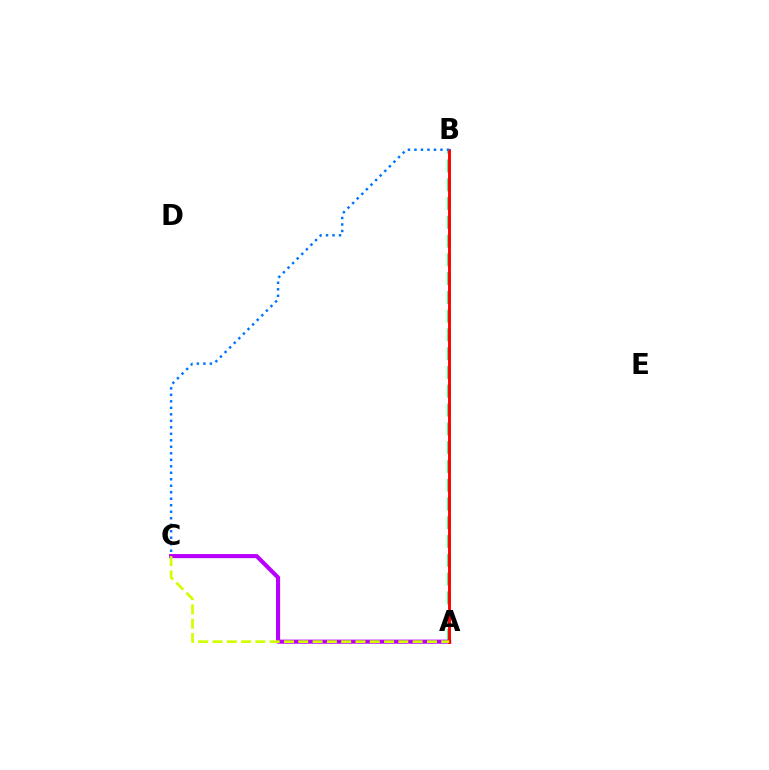{('A', 'B'): [{'color': '#00ff5c', 'line_style': 'dashed', 'thickness': 2.55}, {'color': '#ff0000', 'line_style': 'solid', 'thickness': 2.08}], ('A', 'C'): [{'color': '#b900ff', 'line_style': 'solid', 'thickness': 2.96}, {'color': '#d1ff00', 'line_style': 'dashed', 'thickness': 1.94}], ('B', 'C'): [{'color': '#0074ff', 'line_style': 'dotted', 'thickness': 1.76}]}